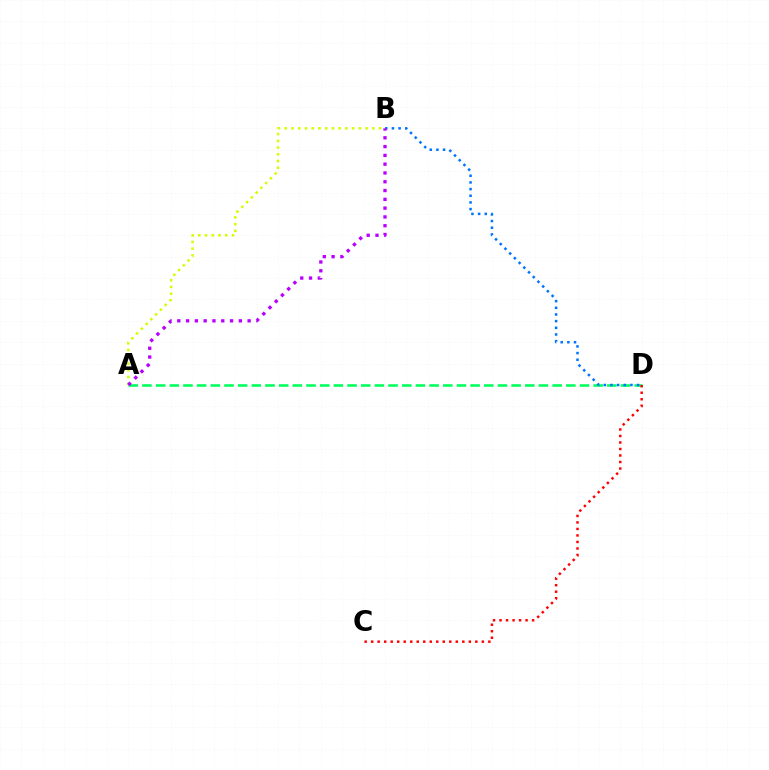{('A', 'B'): [{'color': '#d1ff00', 'line_style': 'dotted', 'thickness': 1.83}, {'color': '#b900ff', 'line_style': 'dotted', 'thickness': 2.39}], ('A', 'D'): [{'color': '#00ff5c', 'line_style': 'dashed', 'thickness': 1.86}], ('B', 'D'): [{'color': '#0074ff', 'line_style': 'dotted', 'thickness': 1.81}], ('C', 'D'): [{'color': '#ff0000', 'line_style': 'dotted', 'thickness': 1.77}]}